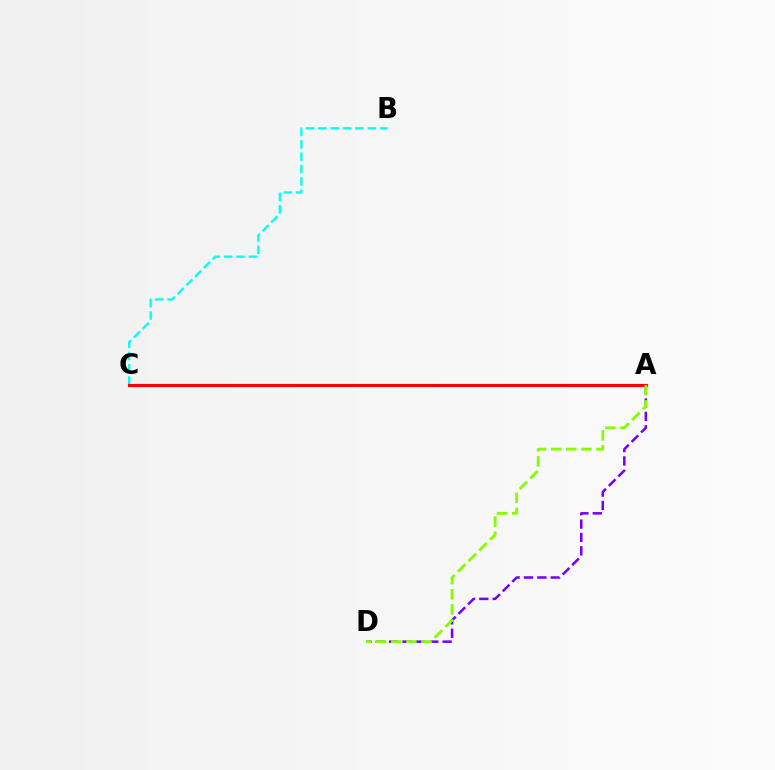{('A', 'D'): [{'color': '#7200ff', 'line_style': 'dashed', 'thickness': 1.82}, {'color': '#84ff00', 'line_style': 'dashed', 'thickness': 2.05}], ('B', 'C'): [{'color': '#00fff6', 'line_style': 'dashed', 'thickness': 1.68}], ('A', 'C'): [{'color': '#ff0000', 'line_style': 'solid', 'thickness': 2.25}]}